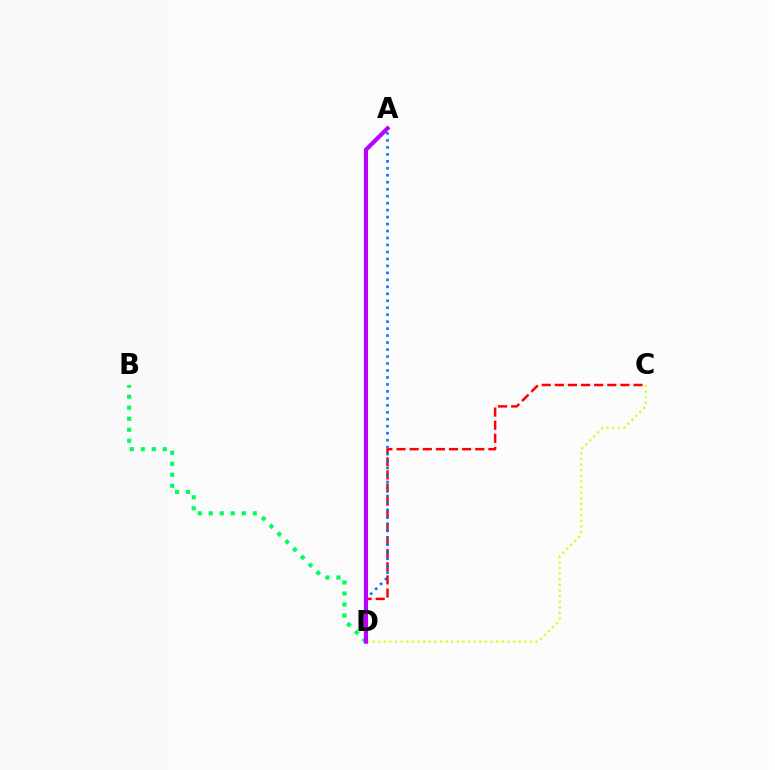{('B', 'D'): [{'color': '#00ff5c', 'line_style': 'dotted', 'thickness': 2.99}], ('C', 'D'): [{'color': '#ff0000', 'line_style': 'dashed', 'thickness': 1.78}, {'color': '#d1ff00', 'line_style': 'dotted', 'thickness': 1.53}], ('A', 'D'): [{'color': '#0074ff', 'line_style': 'dotted', 'thickness': 1.89}, {'color': '#b900ff', 'line_style': 'solid', 'thickness': 2.98}]}